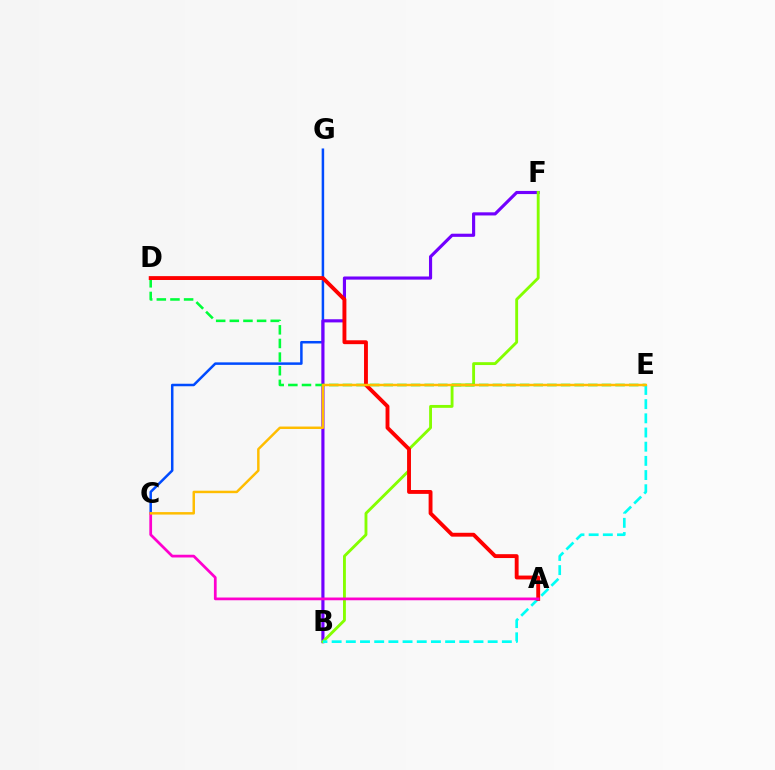{('C', 'G'): [{'color': '#004bff', 'line_style': 'solid', 'thickness': 1.8}], ('B', 'F'): [{'color': '#7200ff', 'line_style': 'solid', 'thickness': 2.26}, {'color': '#84ff00', 'line_style': 'solid', 'thickness': 2.06}], ('D', 'E'): [{'color': '#00ff39', 'line_style': 'dashed', 'thickness': 1.85}], ('B', 'E'): [{'color': '#00fff6', 'line_style': 'dashed', 'thickness': 1.93}], ('A', 'D'): [{'color': '#ff0000', 'line_style': 'solid', 'thickness': 2.79}], ('A', 'C'): [{'color': '#ff00cf', 'line_style': 'solid', 'thickness': 1.97}], ('C', 'E'): [{'color': '#ffbd00', 'line_style': 'solid', 'thickness': 1.78}]}